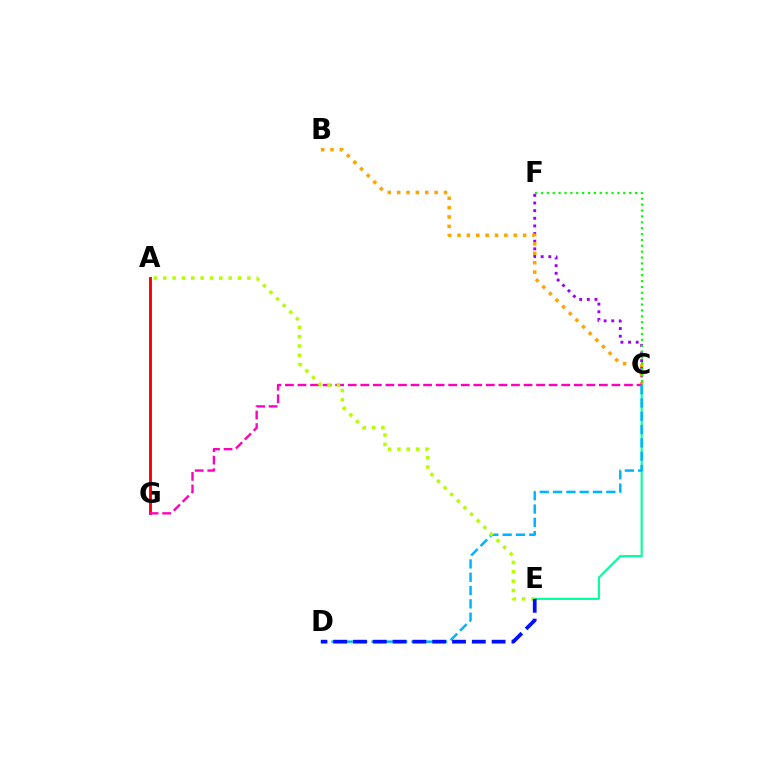{('C', 'F'): [{'color': '#9b00ff', 'line_style': 'dotted', 'thickness': 2.08}, {'color': '#08ff00', 'line_style': 'dotted', 'thickness': 1.6}], ('B', 'C'): [{'color': '#ffa500', 'line_style': 'dotted', 'thickness': 2.55}], ('A', 'G'): [{'color': '#ff0000', 'line_style': 'solid', 'thickness': 2.08}], ('C', 'E'): [{'color': '#00ff9d', 'line_style': 'solid', 'thickness': 1.53}], ('C', 'G'): [{'color': '#ff00bd', 'line_style': 'dashed', 'thickness': 1.71}], ('C', 'D'): [{'color': '#00b5ff', 'line_style': 'dashed', 'thickness': 1.81}], ('A', 'E'): [{'color': '#b3ff00', 'line_style': 'dotted', 'thickness': 2.54}], ('D', 'E'): [{'color': '#0010ff', 'line_style': 'dashed', 'thickness': 2.69}]}